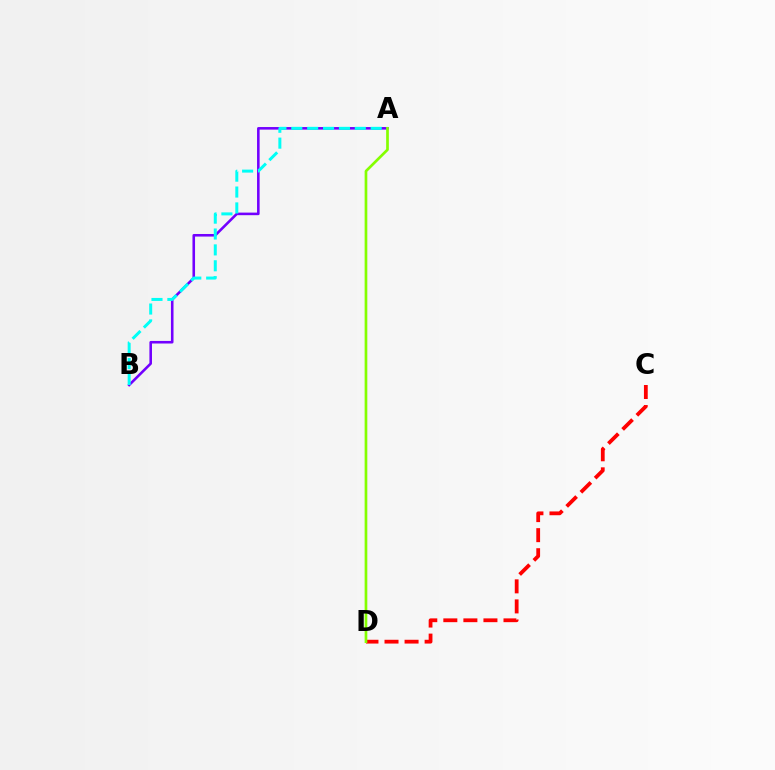{('A', 'B'): [{'color': '#7200ff', 'line_style': 'solid', 'thickness': 1.86}, {'color': '#00fff6', 'line_style': 'dashed', 'thickness': 2.16}], ('C', 'D'): [{'color': '#ff0000', 'line_style': 'dashed', 'thickness': 2.72}], ('A', 'D'): [{'color': '#84ff00', 'line_style': 'solid', 'thickness': 1.93}]}